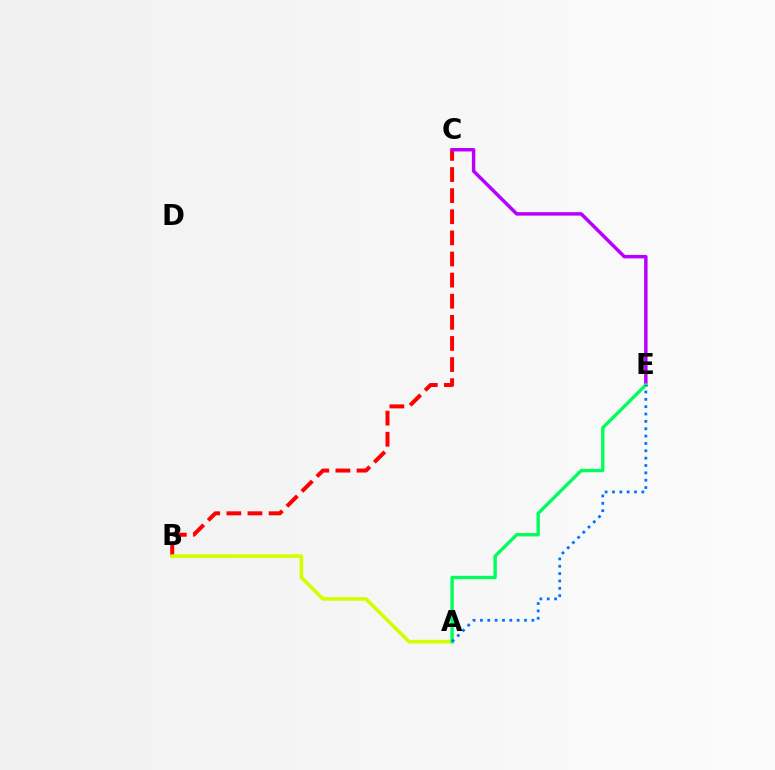{('B', 'C'): [{'color': '#ff0000', 'line_style': 'dashed', 'thickness': 2.87}], ('A', 'B'): [{'color': '#d1ff00', 'line_style': 'solid', 'thickness': 2.61}], ('C', 'E'): [{'color': '#b900ff', 'line_style': 'solid', 'thickness': 2.5}], ('A', 'E'): [{'color': '#00ff5c', 'line_style': 'solid', 'thickness': 2.42}, {'color': '#0074ff', 'line_style': 'dotted', 'thickness': 2.0}]}